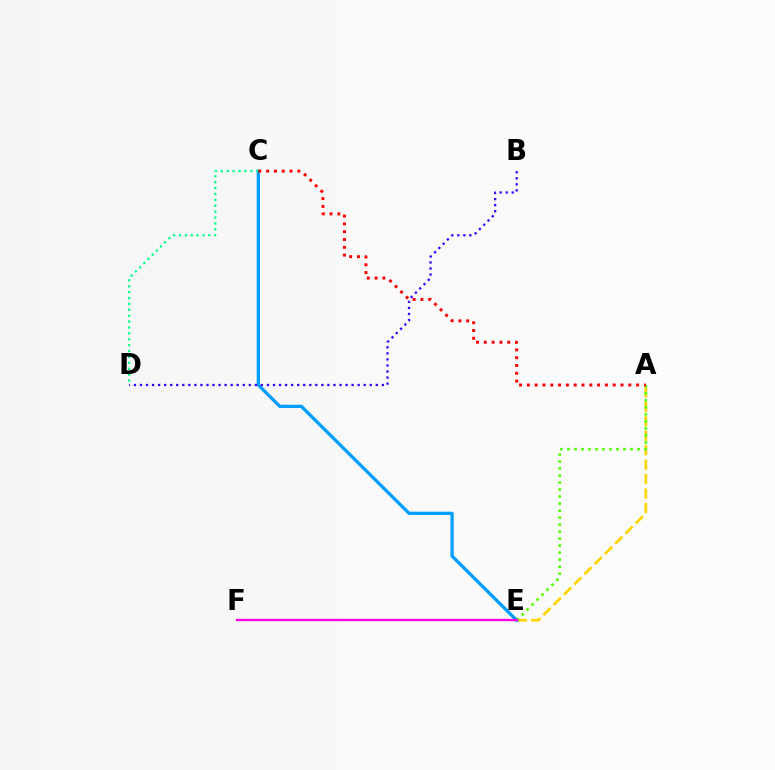{('A', 'E'): [{'color': '#ffd500', 'line_style': 'dashed', 'thickness': 1.96}, {'color': '#4fff00', 'line_style': 'dotted', 'thickness': 1.91}], ('C', 'E'): [{'color': '#009eff', 'line_style': 'solid', 'thickness': 2.37}], ('B', 'D'): [{'color': '#3700ff', 'line_style': 'dotted', 'thickness': 1.64}], ('C', 'D'): [{'color': '#00ff86', 'line_style': 'dotted', 'thickness': 1.6}], ('E', 'F'): [{'color': '#ff00ed', 'line_style': 'solid', 'thickness': 1.7}], ('A', 'C'): [{'color': '#ff0000', 'line_style': 'dotted', 'thickness': 2.12}]}